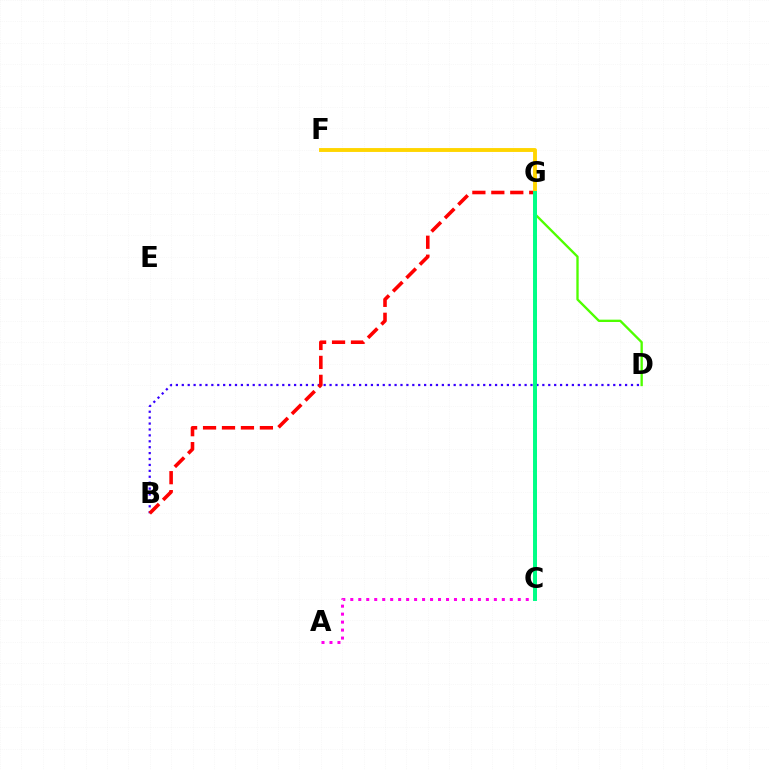{('A', 'C'): [{'color': '#ff00ed', 'line_style': 'dotted', 'thickness': 2.17}], ('B', 'D'): [{'color': '#3700ff', 'line_style': 'dotted', 'thickness': 1.61}], ('C', 'G'): [{'color': '#009eff', 'line_style': 'dashed', 'thickness': 1.91}, {'color': '#00ff86', 'line_style': 'solid', 'thickness': 2.85}], ('B', 'G'): [{'color': '#ff0000', 'line_style': 'dashed', 'thickness': 2.57}], ('D', 'G'): [{'color': '#4fff00', 'line_style': 'solid', 'thickness': 1.69}], ('F', 'G'): [{'color': '#ffd500', 'line_style': 'solid', 'thickness': 2.8}]}